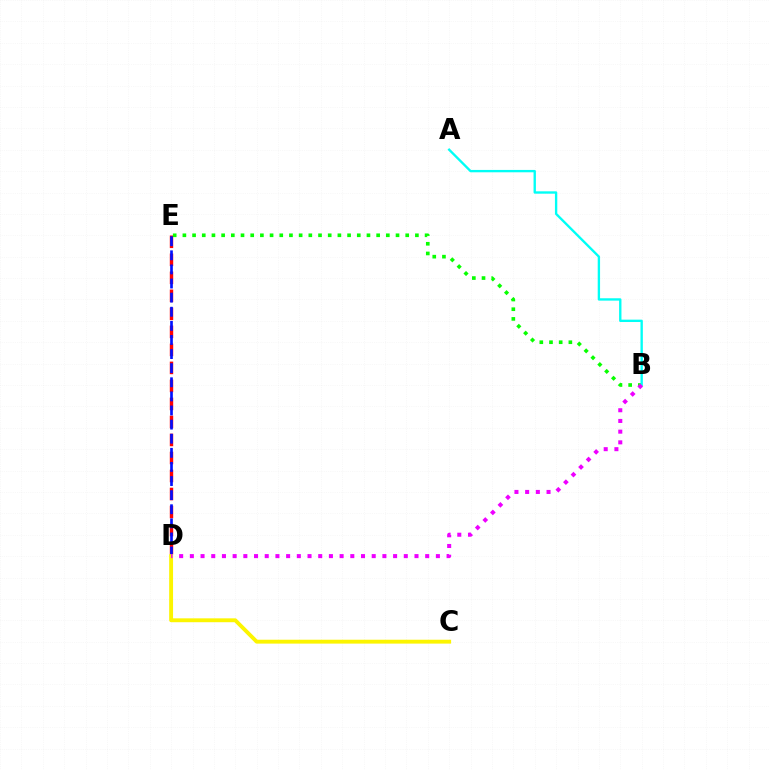{('D', 'E'): [{'color': '#ff0000', 'line_style': 'dashed', 'thickness': 2.45}, {'color': '#0010ff', 'line_style': 'dashed', 'thickness': 1.92}], ('B', 'E'): [{'color': '#08ff00', 'line_style': 'dotted', 'thickness': 2.63}], ('A', 'B'): [{'color': '#00fff6', 'line_style': 'solid', 'thickness': 1.7}], ('C', 'D'): [{'color': '#fcf500', 'line_style': 'solid', 'thickness': 2.79}], ('B', 'D'): [{'color': '#ee00ff', 'line_style': 'dotted', 'thickness': 2.91}]}